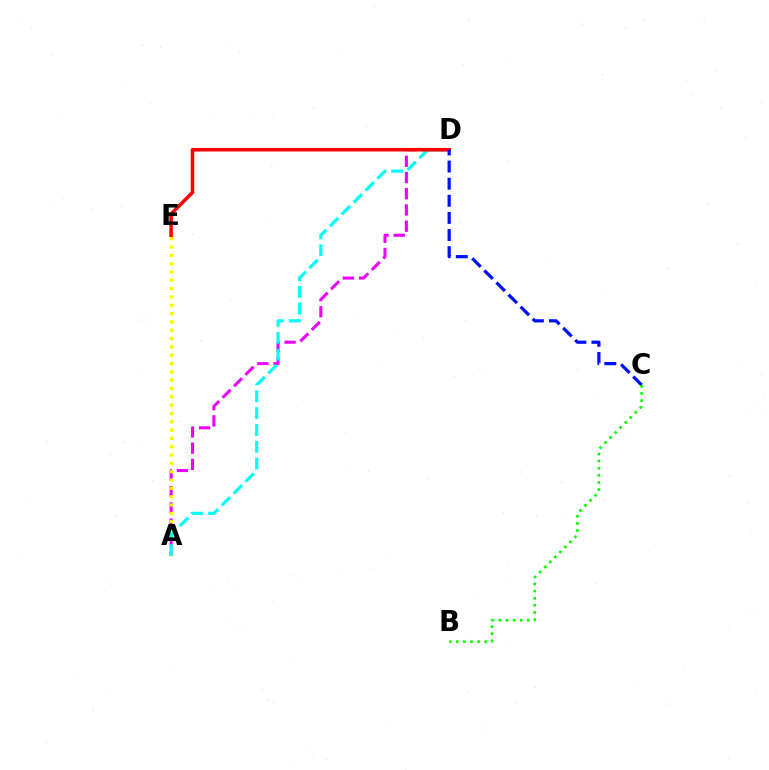{('A', 'D'): [{'color': '#ee00ff', 'line_style': 'dashed', 'thickness': 2.2}, {'color': '#00fff6', 'line_style': 'dashed', 'thickness': 2.29}], ('A', 'E'): [{'color': '#fcf500', 'line_style': 'dotted', 'thickness': 2.26}], ('D', 'E'): [{'color': '#ff0000', 'line_style': 'solid', 'thickness': 2.56}], ('C', 'D'): [{'color': '#0010ff', 'line_style': 'dashed', 'thickness': 2.33}], ('B', 'C'): [{'color': '#08ff00', 'line_style': 'dotted', 'thickness': 1.93}]}